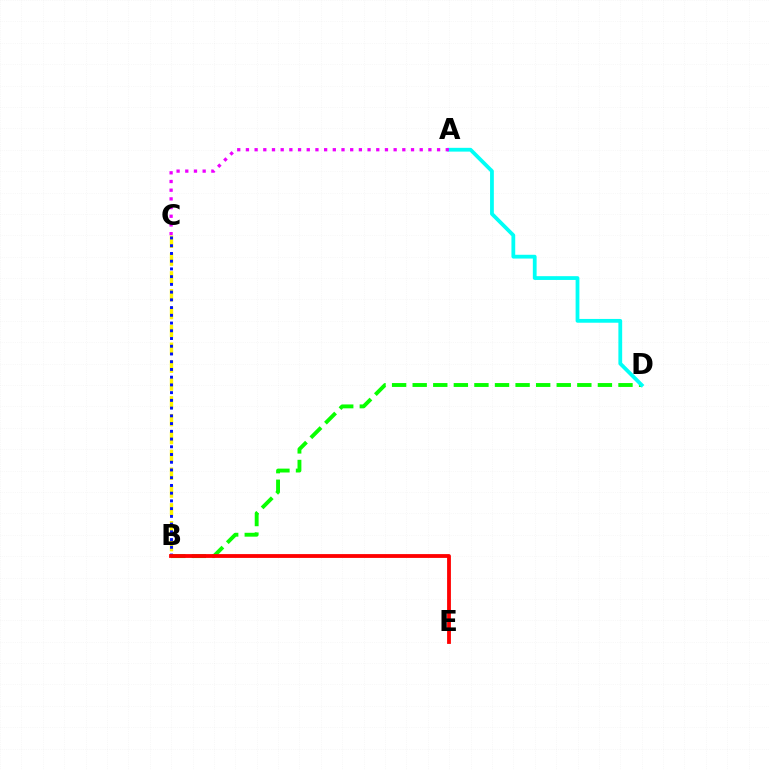{('B', 'D'): [{'color': '#08ff00', 'line_style': 'dashed', 'thickness': 2.8}], ('A', 'D'): [{'color': '#00fff6', 'line_style': 'solid', 'thickness': 2.72}], ('A', 'C'): [{'color': '#ee00ff', 'line_style': 'dotted', 'thickness': 2.36}], ('B', 'C'): [{'color': '#fcf500', 'line_style': 'dashed', 'thickness': 2.42}, {'color': '#0010ff', 'line_style': 'dotted', 'thickness': 2.1}], ('B', 'E'): [{'color': '#ff0000', 'line_style': 'solid', 'thickness': 2.74}]}